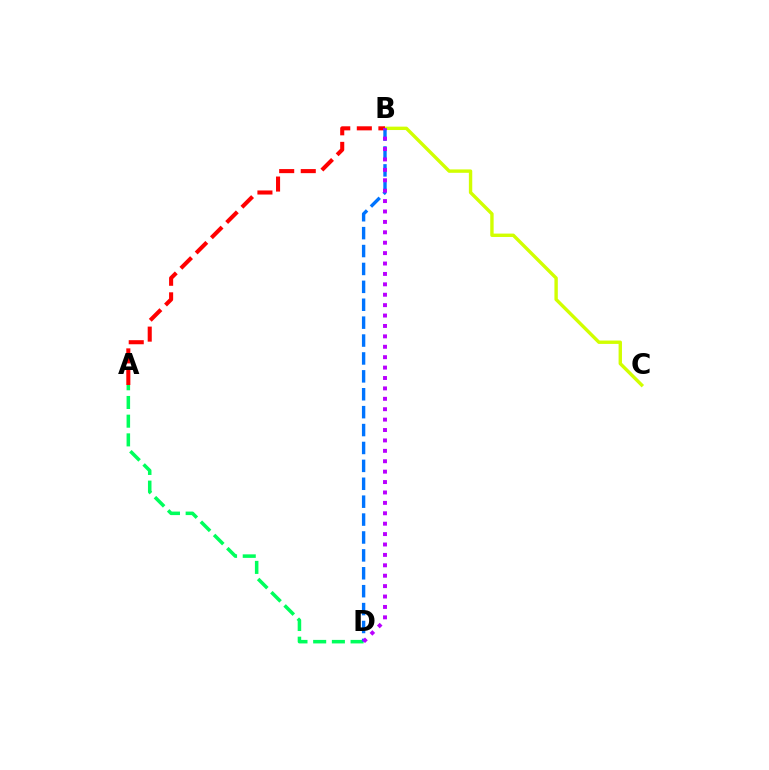{('B', 'C'): [{'color': '#d1ff00', 'line_style': 'solid', 'thickness': 2.44}], ('A', 'B'): [{'color': '#ff0000', 'line_style': 'dashed', 'thickness': 2.93}], ('A', 'D'): [{'color': '#00ff5c', 'line_style': 'dashed', 'thickness': 2.54}], ('B', 'D'): [{'color': '#0074ff', 'line_style': 'dashed', 'thickness': 2.43}, {'color': '#b900ff', 'line_style': 'dotted', 'thickness': 2.83}]}